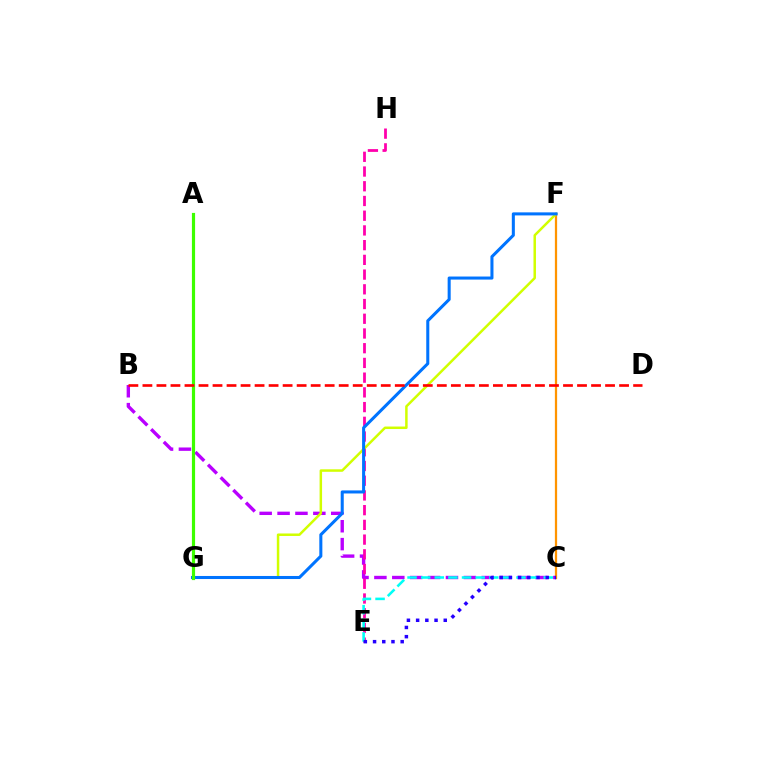{('B', 'C'): [{'color': '#b900ff', 'line_style': 'dashed', 'thickness': 2.43}], ('E', 'H'): [{'color': '#ff00ac', 'line_style': 'dashed', 'thickness': 2.0}], ('C', 'F'): [{'color': '#ff9400', 'line_style': 'solid', 'thickness': 1.61}], ('F', 'G'): [{'color': '#d1ff00', 'line_style': 'solid', 'thickness': 1.79}, {'color': '#0074ff', 'line_style': 'solid', 'thickness': 2.19}], ('A', 'G'): [{'color': '#00ff5c', 'line_style': 'solid', 'thickness': 2.08}, {'color': '#3dff00', 'line_style': 'solid', 'thickness': 2.29}], ('C', 'E'): [{'color': '#00fff6', 'line_style': 'dashed', 'thickness': 1.85}, {'color': '#2500ff', 'line_style': 'dotted', 'thickness': 2.5}], ('B', 'D'): [{'color': '#ff0000', 'line_style': 'dashed', 'thickness': 1.9}]}